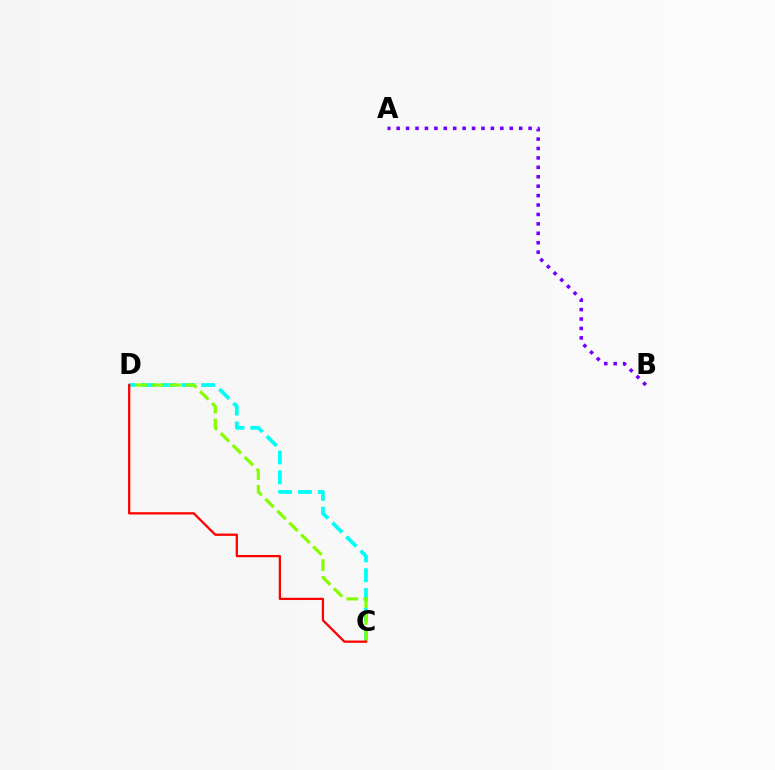{('C', 'D'): [{'color': '#00fff6', 'line_style': 'dashed', 'thickness': 2.7}, {'color': '#84ff00', 'line_style': 'dashed', 'thickness': 2.29}, {'color': '#ff0000', 'line_style': 'solid', 'thickness': 1.63}], ('A', 'B'): [{'color': '#7200ff', 'line_style': 'dotted', 'thickness': 2.56}]}